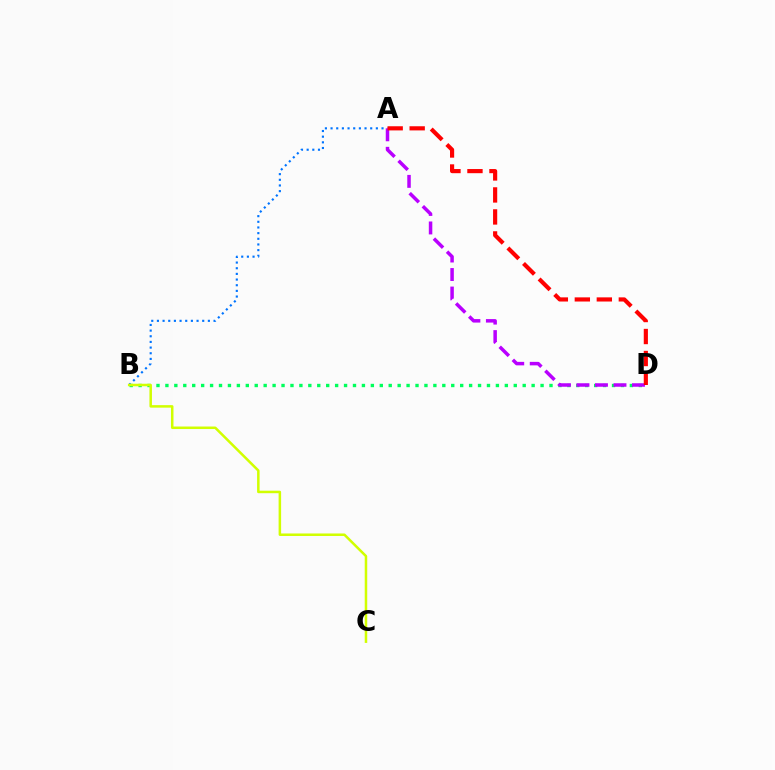{('A', 'B'): [{'color': '#0074ff', 'line_style': 'dotted', 'thickness': 1.54}], ('B', 'D'): [{'color': '#00ff5c', 'line_style': 'dotted', 'thickness': 2.43}], ('A', 'D'): [{'color': '#b900ff', 'line_style': 'dashed', 'thickness': 2.51}, {'color': '#ff0000', 'line_style': 'dashed', 'thickness': 2.99}], ('B', 'C'): [{'color': '#d1ff00', 'line_style': 'solid', 'thickness': 1.81}]}